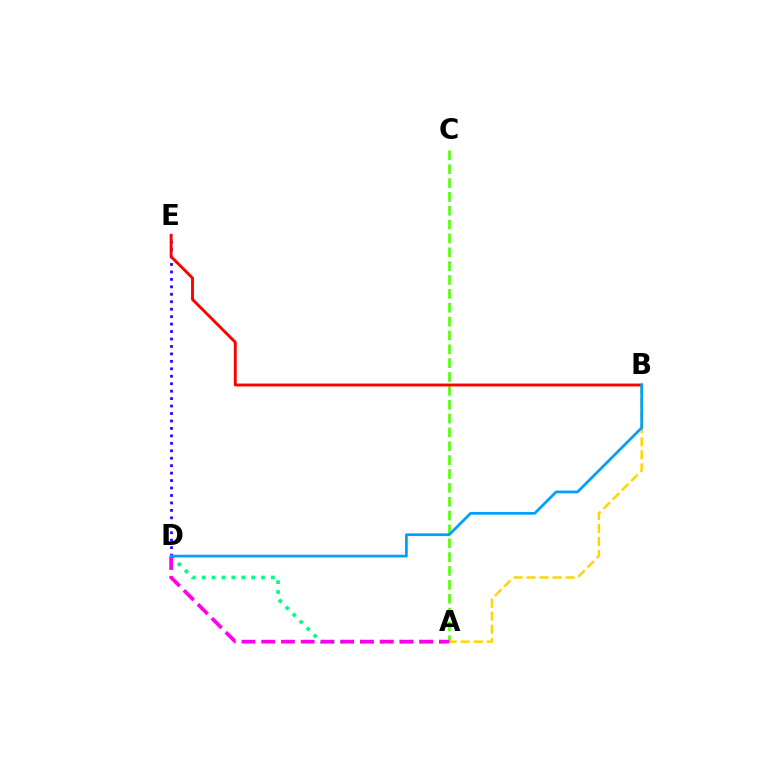{('A', 'C'): [{'color': '#4fff00', 'line_style': 'dashed', 'thickness': 1.88}], ('A', 'B'): [{'color': '#ffd500', 'line_style': 'dashed', 'thickness': 1.77}], ('D', 'E'): [{'color': '#3700ff', 'line_style': 'dotted', 'thickness': 2.02}], ('B', 'E'): [{'color': '#ff0000', 'line_style': 'solid', 'thickness': 2.08}], ('A', 'D'): [{'color': '#00ff86', 'line_style': 'dotted', 'thickness': 2.69}, {'color': '#ff00ed', 'line_style': 'dashed', 'thickness': 2.68}], ('B', 'D'): [{'color': '#009eff', 'line_style': 'solid', 'thickness': 1.96}]}